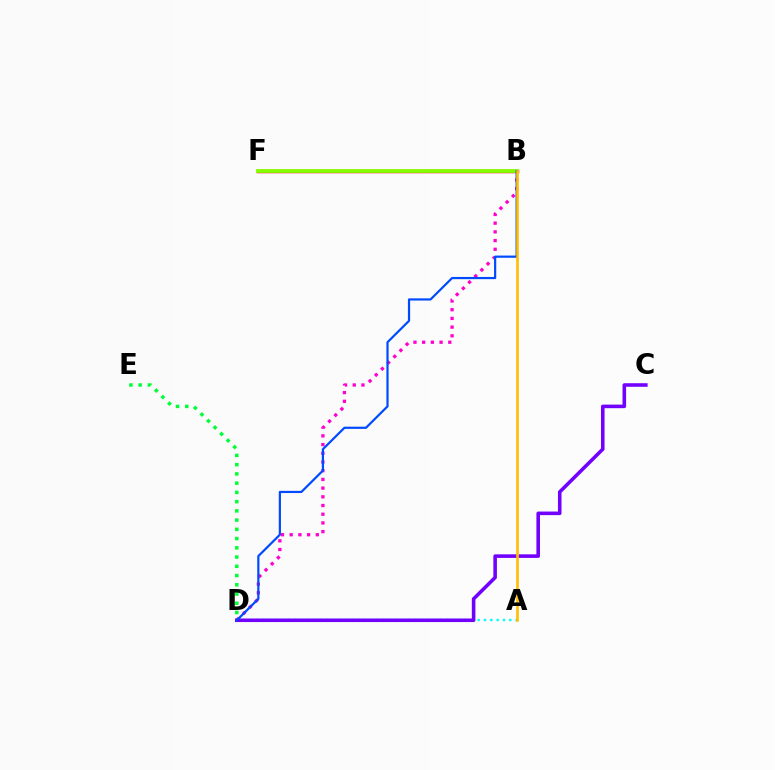{('B', 'F'): [{'color': '#ff0000', 'line_style': 'solid', 'thickness': 2.52}, {'color': '#84ff00', 'line_style': 'solid', 'thickness': 2.73}], ('D', 'E'): [{'color': '#00ff39', 'line_style': 'dotted', 'thickness': 2.51}], ('A', 'D'): [{'color': '#00fff6', 'line_style': 'dotted', 'thickness': 1.72}], ('B', 'D'): [{'color': '#ff00cf', 'line_style': 'dotted', 'thickness': 2.37}, {'color': '#004bff', 'line_style': 'solid', 'thickness': 1.59}], ('C', 'D'): [{'color': '#7200ff', 'line_style': 'solid', 'thickness': 2.57}], ('A', 'B'): [{'color': '#ffbd00', 'line_style': 'solid', 'thickness': 1.88}]}